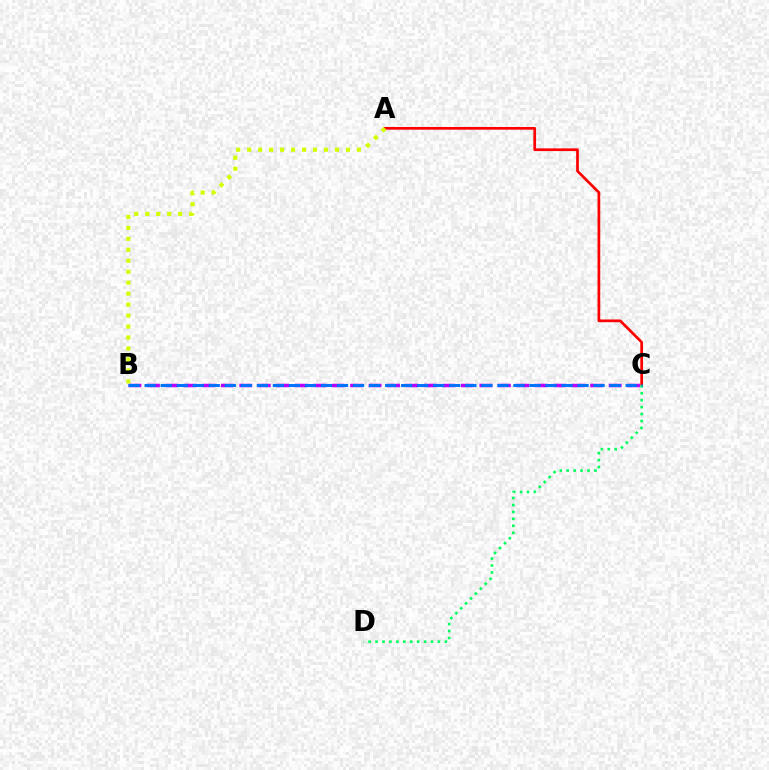{('B', 'C'): [{'color': '#b900ff', 'line_style': 'dashed', 'thickness': 2.51}, {'color': '#0074ff', 'line_style': 'dashed', 'thickness': 2.18}], ('A', 'C'): [{'color': '#ff0000', 'line_style': 'solid', 'thickness': 1.95}], ('A', 'B'): [{'color': '#d1ff00', 'line_style': 'dotted', 'thickness': 2.98}], ('C', 'D'): [{'color': '#00ff5c', 'line_style': 'dotted', 'thickness': 1.88}]}